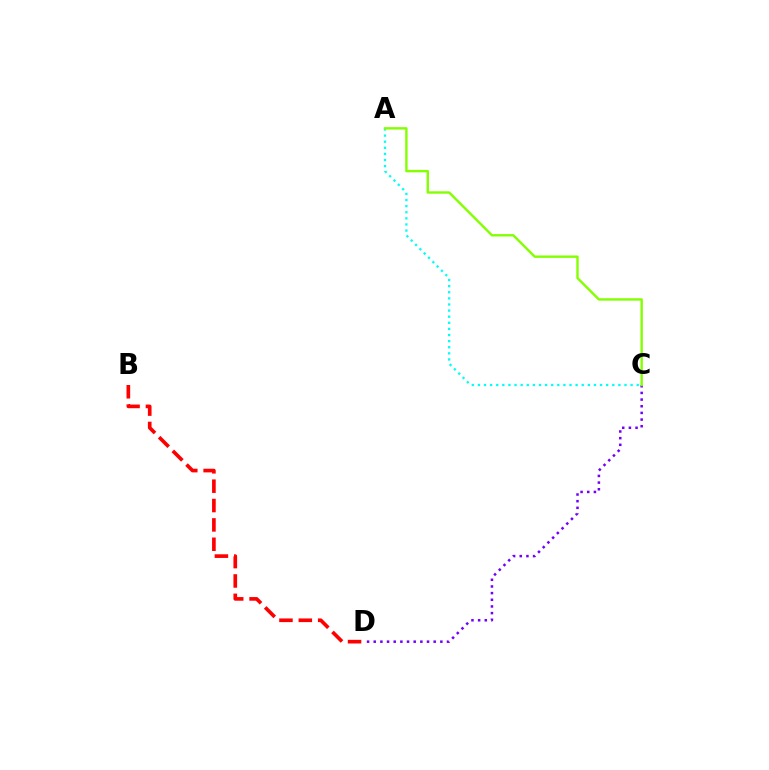{('A', 'C'): [{'color': '#00fff6', 'line_style': 'dotted', 'thickness': 1.66}, {'color': '#84ff00', 'line_style': 'solid', 'thickness': 1.73}], ('C', 'D'): [{'color': '#7200ff', 'line_style': 'dotted', 'thickness': 1.81}], ('B', 'D'): [{'color': '#ff0000', 'line_style': 'dashed', 'thickness': 2.63}]}